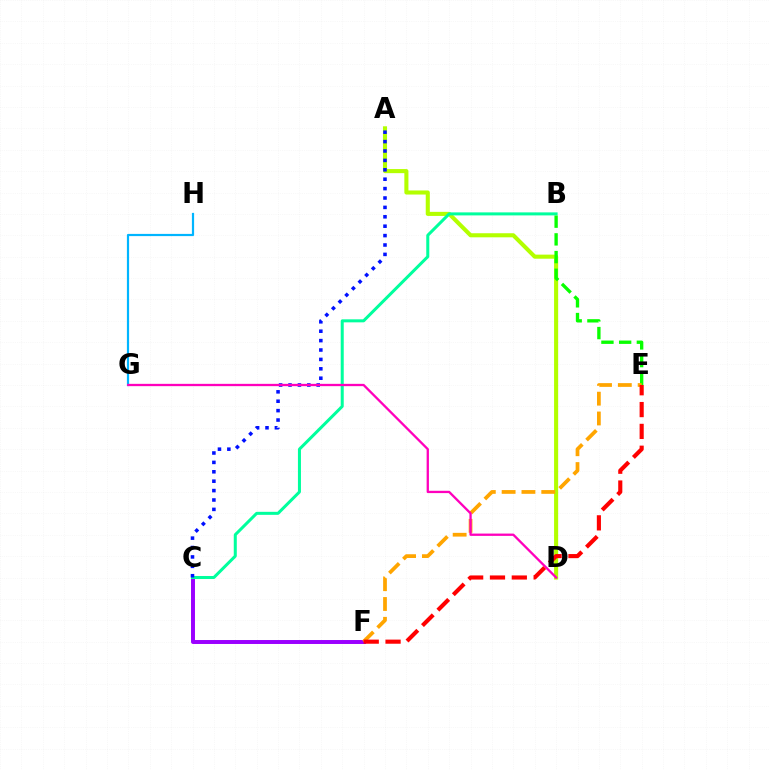{('A', 'D'): [{'color': '#b3ff00', 'line_style': 'solid', 'thickness': 2.94}], ('C', 'F'): [{'color': '#9b00ff', 'line_style': 'solid', 'thickness': 2.85}], ('B', 'C'): [{'color': '#00ff9d', 'line_style': 'solid', 'thickness': 2.18}], ('G', 'H'): [{'color': '#00b5ff', 'line_style': 'solid', 'thickness': 1.58}], ('A', 'C'): [{'color': '#0010ff', 'line_style': 'dotted', 'thickness': 2.55}], ('B', 'E'): [{'color': '#08ff00', 'line_style': 'dashed', 'thickness': 2.41}], ('E', 'F'): [{'color': '#ffa500', 'line_style': 'dashed', 'thickness': 2.69}, {'color': '#ff0000', 'line_style': 'dashed', 'thickness': 2.97}], ('D', 'G'): [{'color': '#ff00bd', 'line_style': 'solid', 'thickness': 1.66}]}